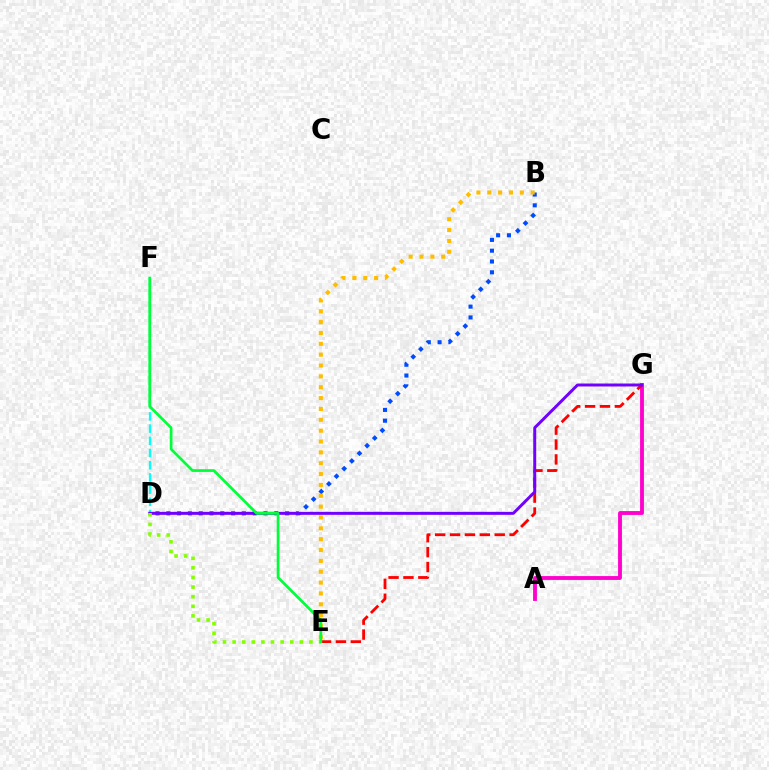{('B', 'D'): [{'color': '#004bff', 'line_style': 'dotted', 'thickness': 2.93}], ('D', 'F'): [{'color': '#00fff6', 'line_style': 'dashed', 'thickness': 1.66}], ('A', 'G'): [{'color': '#ff00cf', 'line_style': 'solid', 'thickness': 2.77}], ('E', 'G'): [{'color': '#ff0000', 'line_style': 'dashed', 'thickness': 2.02}], ('D', 'G'): [{'color': '#7200ff', 'line_style': 'solid', 'thickness': 2.14}], ('B', 'E'): [{'color': '#ffbd00', 'line_style': 'dotted', 'thickness': 2.95}], ('D', 'E'): [{'color': '#84ff00', 'line_style': 'dotted', 'thickness': 2.61}], ('E', 'F'): [{'color': '#00ff39', 'line_style': 'solid', 'thickness': 1.95}]}